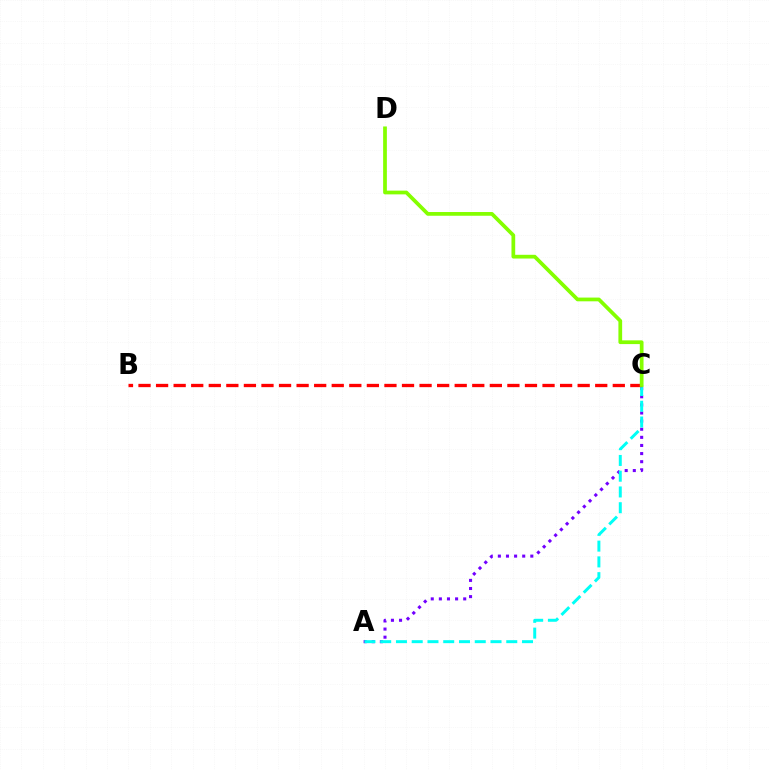{('A', 'C'): [{'color': '#7200ff', 'line_style': 'dotted', 'thickness': 2.2}, {'color': '#00fff6', 'line_style': 'dashed', 'thickness': 2.14}], ('B', 'C'): [{'color': '#ff0000', 'line_style': 'dashed', 'thickness': 2.39}], ('C', 'D'): [{'color': '#84ff00', 'line_style': 'solid', 'thickness': 2.69}]}